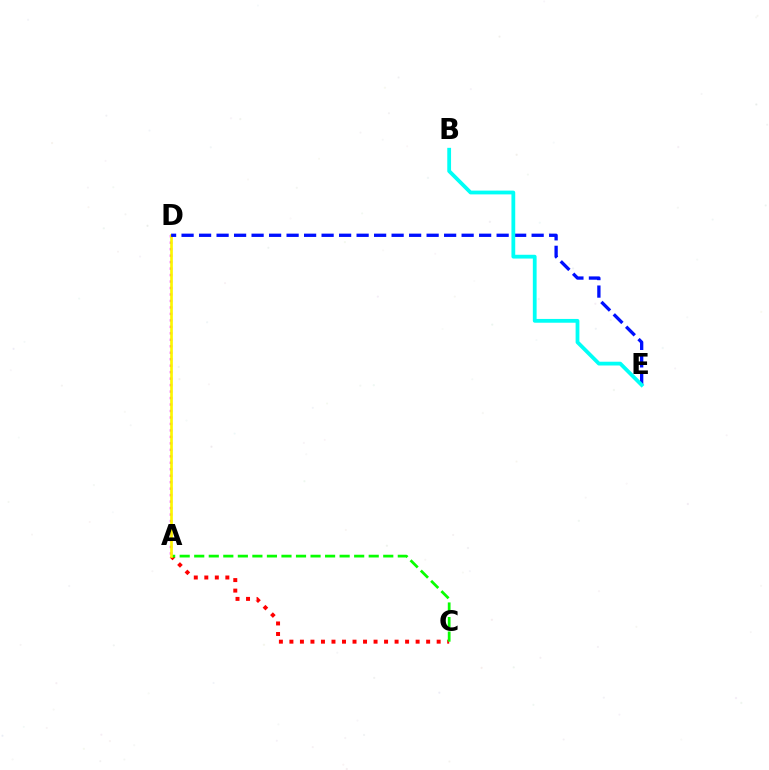{('A', 'C'): [{'color': '#ff0000', 'line_style': 'dotted', 'thickness': 2.86}, {'color': '#08ff00', 'line_style': 'dashed', 'thickness': 1.98}], ('A', 'D'): [{'color': '#ee00ff', 'line_style': 'dotted', 'thickness': 1.76}, {'color': '#fcf500', 'line_style': 'solid', 'thickness': 1.92}], ('D', 'E'): [{'color': '#0010ff', 'line_style': 'dashed', 'thickness': 2.38}], ('B', 'E'): [{'color': '#00fff6', 'line_style': 'solid', 'thickness': 2.72}]}